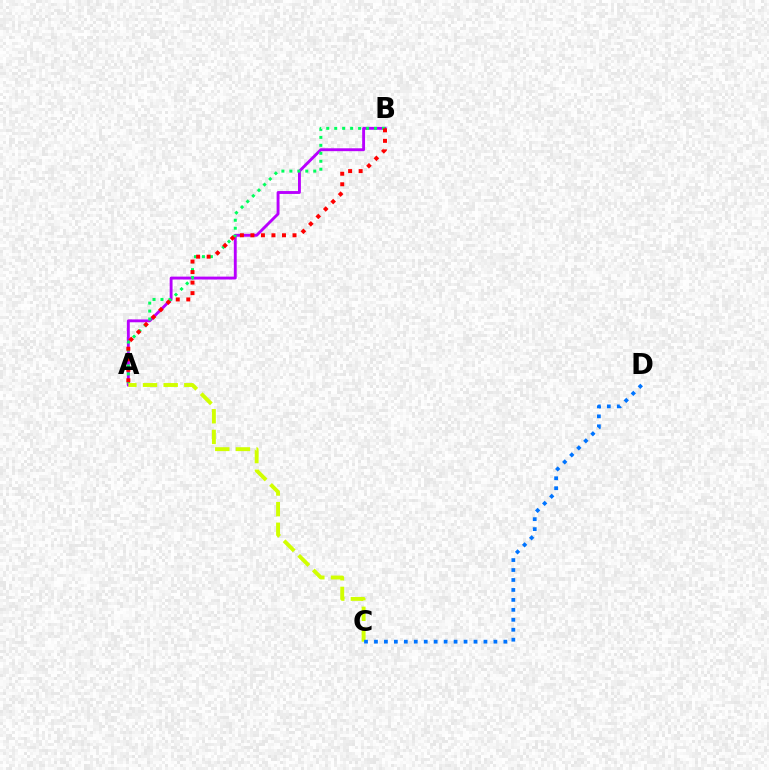{('A', 'B'): [{'color': '#b900ff', 'line_style': 'solid', 'thickness': 2.07}, {'color': '#00ff5c', 'line_style': 'dotted', 'thickness': 2.16}, {'color': '#ff0000', 'line_style': 'dotted', 'thickness': 2.86}], ('A', 'C'): [{'color': '#d1ff00', 'line_style': 'dashed', 'thickness': 2.8}], ('C', 'D'): [{'color': '#0074ff', 'line_style': 'dotted', 'thickness': 2.7}]}